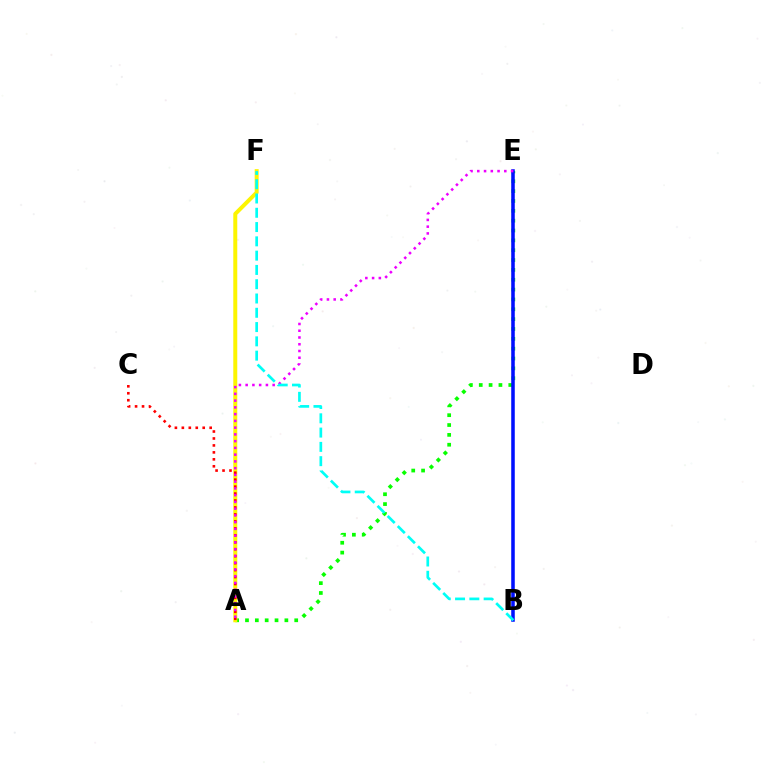{('A', 'E'): [{'color': '#08ff00', 'line_style': 'dotted', 'thickness': 2.68}, {'color': '#ee00ff', 'line_style': 'dotted', 'thickness': 1.83}], ('A', 'F'): [{'color': '#fcf500', 'line_style': 'solid', 'thickness': 2.86}], ('A', 'C'): [{'color': '#ff0000', 'line_style': 'dotted', 'thickness': 1.89}], ('B', 'E'): [{'color': '#0010ff', 'line_style': 'solid', 'thickness': 2.55}], ('B', 'F'): [{'color': '#00fff6', 'line_style': 'dashed', 'thickness': 1.94}]}